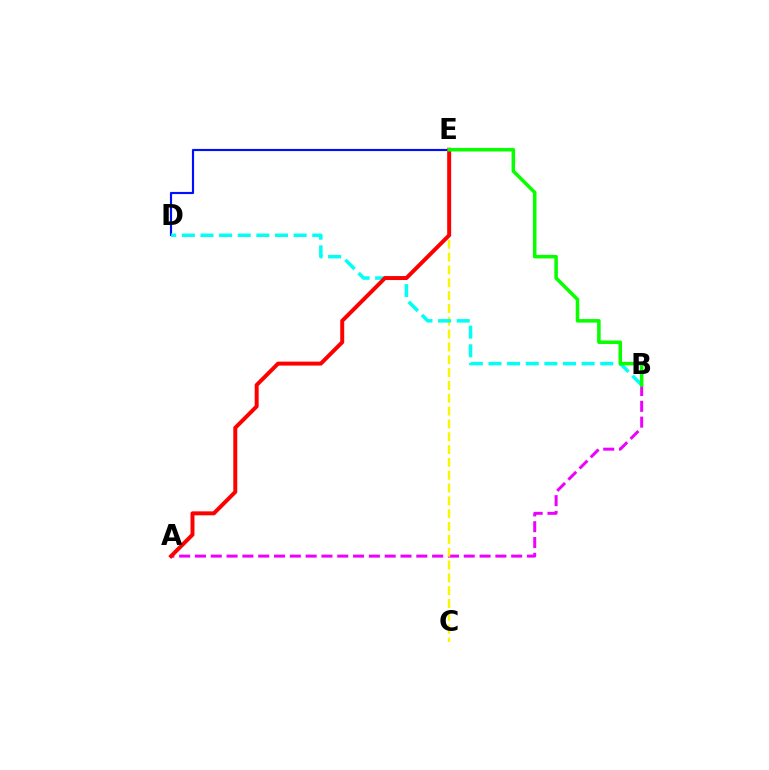{('A', 'B'): [{'color': '#ee00ff', 'line_style': 'dashed', 'thickness': 2.15}], ('D', 'E'): [{'color': '#0010ff', 'line_style': 'solid', 'thickness': 1.55}], ('C', 'E'): [{'color': '#fcf500', 'line_style': 'dashed', 'thickness': 1.74}], ('B', 'D'): [{'color': '#00fff6', 'line_style': 'dashed', 'thickness': 2.53}], ('A', 'E'): [{'color': '#ff0000', 'line_style': 'solid', 'thickness': 2.85}], ('B', 'E'): [{'color': '#08ff00', 'line_style': 'solid', 'thickness': 2.54}]}